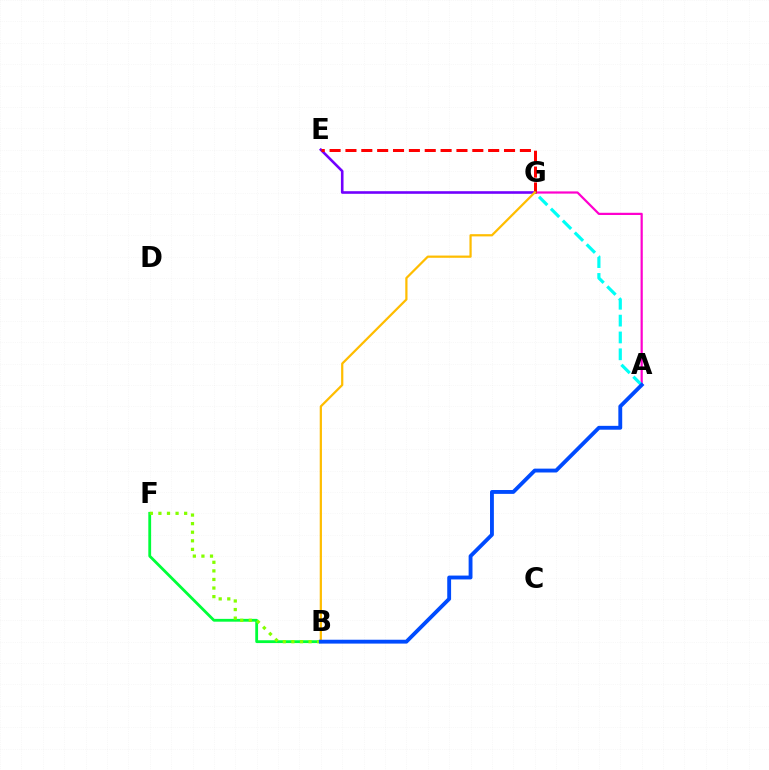{('E', 'G'): [{'color': '#7200ff', 'line_style': 'solid', 'thickness': 1.87}, {'color': '#ff0000', 'line_style': 'dashed', 'thickness': 2.15}], ('A', 'G'): [{'color': '#ff00cf', 'line_style': 'solid', 'thickness': 1.59}, {'color': '#00fff6', 'line_style': 'dashed', 'thickness': 2.29}], ('B', 'F'): [{'color': '#00ff39', 'line_style': 'solid', 'thickness': 2.02}, {'color': '#84ff00', 'line_style': 'dotted', 'thickness': 2.33}], ('B', 'G'): [{'color': '#ffbd00', 'line_style': 'solid', 'thickness': 1.61}], ('A', 'B'): [{'color': '#004bff', 'line_style': 'solid', 'thickness': 2.78}]}